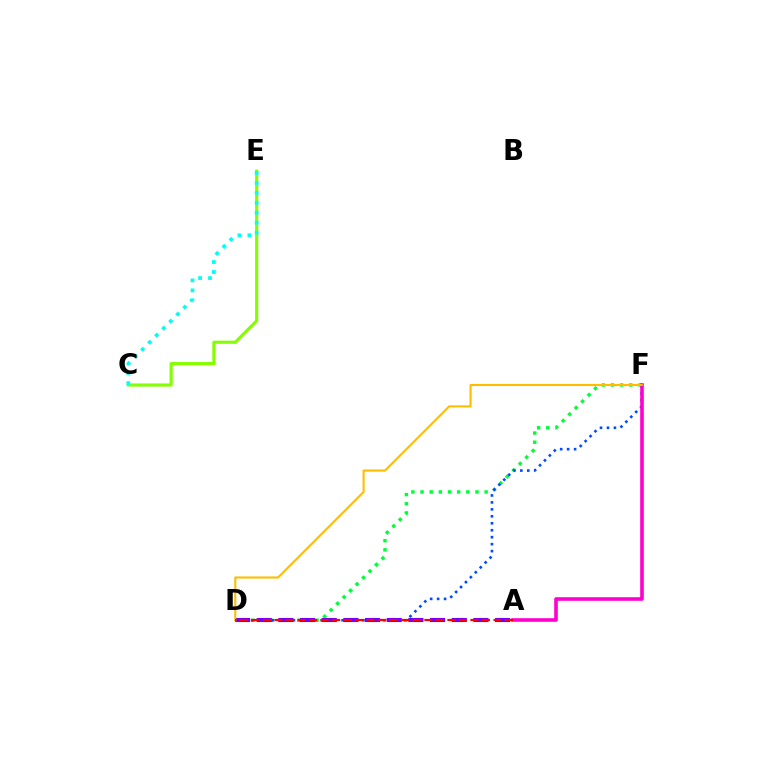{('D', 'F'): [{'color': '#00ff39', 'line_style': 'dotted', 'thickness': 2.49}, {'color': '#004bff', 'line_style': 'dotted', 'thickness': 1.89}, {'color': '#ffbd00', 'line_style': 'solid', 'thickness': 1.52}], ('C', 'E'): [{'color': '#84ff00', 'line_style': 'solid', 'thickness': 2.26}, {'color': '#00fff6', 'line_style': 'dotted', 'thickness': 2.7}], ('A', 'F'): [{'color': '#ff00cf', 'line_style': 'solid', 'thickness': 2.6}], ('A', 'D'): [{'color': '#7200ff', 'line_style': 'dashed', 'thickness': 2.94}, {'color': '#ff0000', 'line_style': 'dashed', 'thickness': 1.56}]}